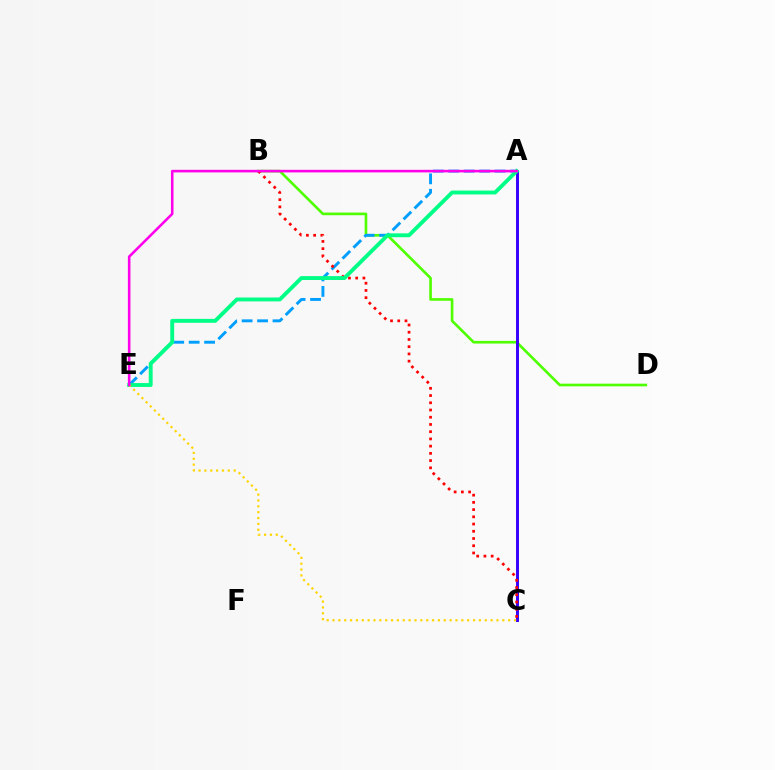{('B', 'D'): [{'color': '#4fff00', 'line_style': 'solid', 'thickness': 1.91}], ('A', 'C'): [{'color': '#3700ff', 'line_style': 'solid', 'thickness': 2.13}], ('A', 'E'): [{'color': '#009eff', 'line_style': 'dashed', 'thickness': 2.1}, {'color': '#00ff86', 'line_style': 'solid', 'thickness': 2.8}, {'color': '#ff00ed', 'line_style': 'solid', 'thickness': 1.86}], ('B', 'C'): [{'color': '#ff0000', 'line_style': 'dotted', 'thickness': 1.96}], ('C', 'E'): [{'color': '#ffd500', 'line_style': 'dotted', 'thickness': 1.59}]}